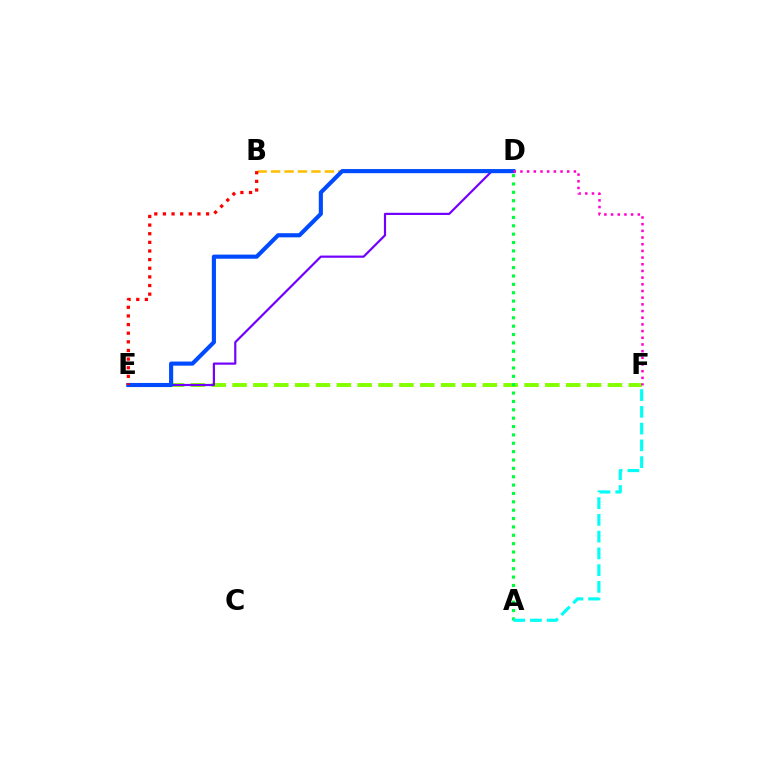{('E', 'F'): [{'color': '#84ff00', 'line_style': 'dashed', 'thickness': 2.83}], ('D', 'E'): [{'color': '#7200ff', 'line_style': 'solid', 'thickness': 1.58}, {'color': '#004bff', 'line_style': 'solid', 'thickness': 2.97}], ('B', 'D'): [{'color': '#ffbd00', 'line_style': 'dashed', 'thickness': 1.82}], ('A', 'D'): [{'color': '#00ff39', 'line_style': 'dotted', 'thickness': 2.27}], ('A', 'F'): [{'color': '#00fff6', 'line_style': 'dashed', 'thickness': 2.28}], ('B', 'E'): [{'color': '#ff0000', 'line_style': 'dotted', 'thickness': 2.35}], ('D', 'F'): [{'color': '#ff00cf', 'line_style': 'dotted', 'thickness': 1.82}]}